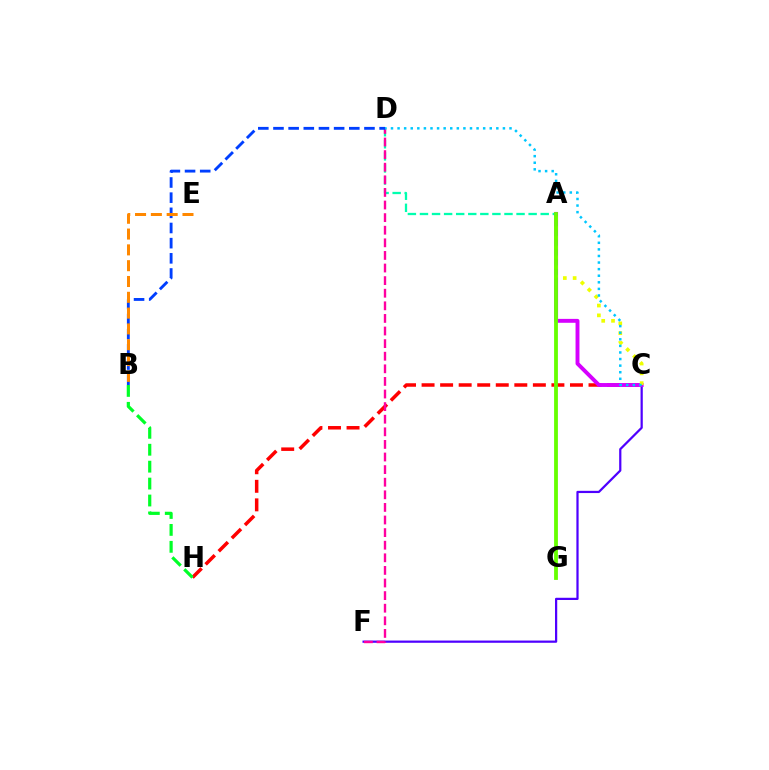{('C', 'F'): [{'color': '#4f00ff', 'line_style': 'solid', 'thickness': 1.6}], ('C', 'H'): [{'color': '#ff0000', 'line_style': 'dashed', 'thickness': 2.52}], ('A', 'D'): [{'color': '#00ffaf', 'line_style': 'dashed', 'thickness': 1.64}], ('D', 'F'): [{'color': '#ff00a0', 'line_style': 'dashed', 'thickness': 1.71}], ('B', 'H'): [{'color': '#00ff27', 'line_style': 'dashed', 'thickness': 2.3}], ('A', 'C'): [{'color': '#d600ff', 'line_style': 'solid', 'thickness': 2.81}, {'color': '#eeff00', 'line_style': 'dotted', 'thickness': 2.66}], ('B', 'D'): [{'color': '#003fff', 'line_style': 'dashed', 'thickness': 2.06}], ('A', 'G'): [{'color': '#66ff00', 'line_style': 'solid', 'thickness': 2.74}], ('C', 'D'): [{'color': '#00c7ff', 'line_style': 'dotted', 'thickness': 1.79}], ('B', 'E'): [{'color': '#ff8800', 'line_style': 'dashed', 'thickness': 2.15}]}